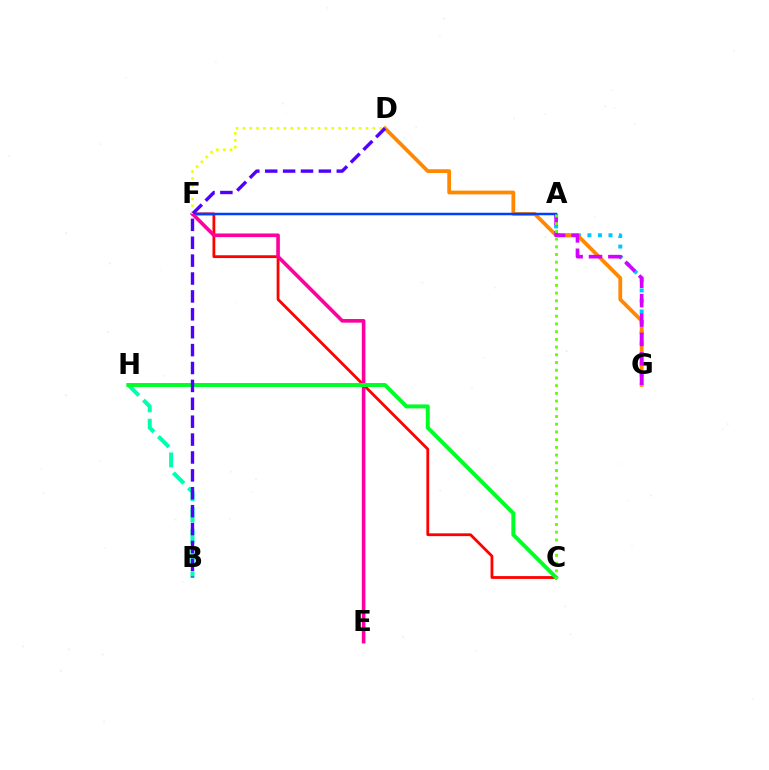{('A', 'G'): [{'color': '#00c7ff', 'line_style': 'dotted', 'thickness': 2.86}, {'color': '#d600ff', 'line_style': 'dashed', 'thickness': 2.64}], ('D', 'G'): [{'color': '#ff8800', 'line_style': 'solid', 'thickness': 2.71}], ('C', 'F'): [{'color': '#ff0000', 'line_style': 'solid', 'thickness': 2.01}], ('A', 'F'): [{'color': '#003fff', 'line_style': 'solid', 'thickness': 1.8}], ('E', 'F'): [{'color': '#ff00a0', 'line_style': 'solid', 'thickness': 2.61}], ('B', 'H'): [{'color': '#00ffaf', 'line_style': 'dashed', 'thickness': 2.89}], ('D', 'F'): [{'color': '#eeff00', 'line_style': 'dotted', 'thickness': 1.86}], ('C', 'H'): [{'color': '#00ff27', 'line_style': 'solid', 'thickness': 2.85}], ('B', 'D'): [{'color': '#4f00ff', 'line_style': 'dashed', 'thickness': 2.43}], ('A', 'C'): [{'color': '#66ff00', 'line_style': 'dotted', 'thickness': 2.1}]}